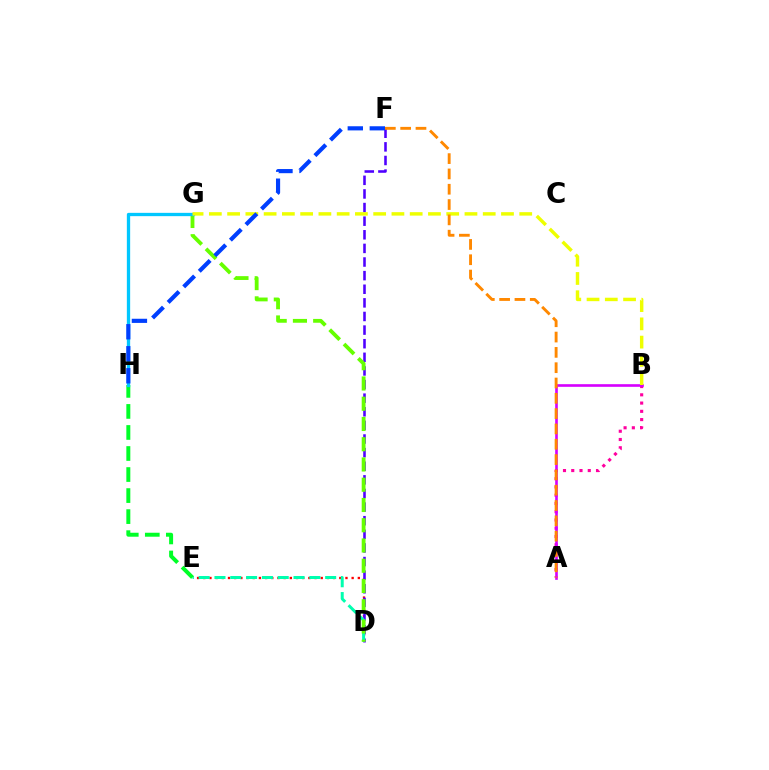{('D', 'E'): [{'color': '#ff0000', 'line_style': 'dotted', 'thickness': 1.68}, {'color': '#00ffaf', 'line_style': 'dashed', 'thickness': 2.15}], ('D', 'F'): [{'color': '#4f00ff', 'line_style': 'dashed', 'thickness': 1.85}], ('A', 'B'): [{'color': '#ff00a0', 'line_style': 'dotted', 'thickness': 2.24}, {'color': '#d600ff', 'line_style': 'solid', 'thickness': 1.9}], ('D', 'G'): [{'color': '#66ff00', 'line_style': 'dashed', 'thickness': 2.75}], ('E', 'H'): [{'color': '#00ff27', 'line_style': 'dashed', 'thickness': 2.86}], ('G', 'H'): [{'color': '#00c7ff', 'line_style': 'solid', 'thickness': 2.38}], ('B', 'G'): [{'color': '#eeff00', 'line_style': 'dashed', 'thickness': 2.48}], ('F', 'H'): [{'color': '#003fff', 'line_style': 'dashed', 'thickness': 2.99}], ('A', 'F'): [{'color': '#ff8800', 'line_style': 'dashed', 'thickness': 2.08}]}